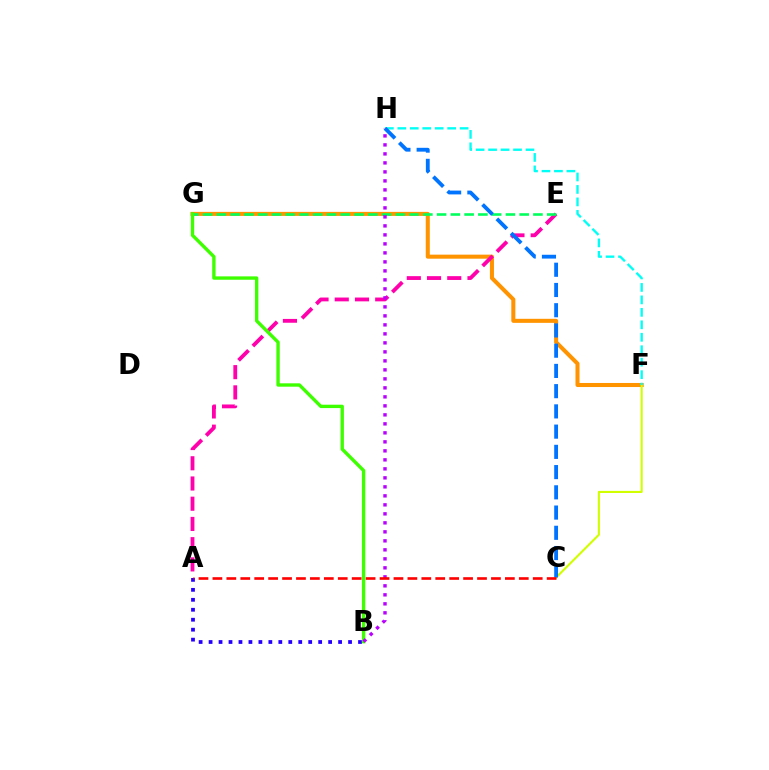{('F', 'G'): [{'color': '#ff9400', 'line_style': 'solid', 'thickness': 2.91}], ('A', 'E'): [{'color': '#ff00ac', 'line_style': 'dashed', 'thickness': 2.75}], ('C', 'F'): [{'color': '#d1ff00', 'line_style': 'solid', 'thickness': 1.52}], ('E', 'G'): [{'color': '#00ff5c', 'line_style': 'dashed', 'thickness': 1.87}], ('F', 'H'): [{'color': '#00fff6', 'line_style': 'dashed', 'thickness': 1.69}], ('C', 'H'): [{'color': '#0074ff', 'line_style': 'dashed', 'thickness': 2.75}], ('A', 'B'): [{'color': '#2500ff', 'line_style': 'dotted', 'thickness': 2.71}], ('B', 'G'): [{'color': '#3dff00', 'line_style': 'solid', 'thickness': 2.42}], ('B', 'H'): [{'color': '#b900ff', 'line_style': 'dotted', 'thickness': 2.44}], ('A', 'C'): [{'color': '#ff0000', 'line_style': 'dashed', 'thickness': 1.89}]}